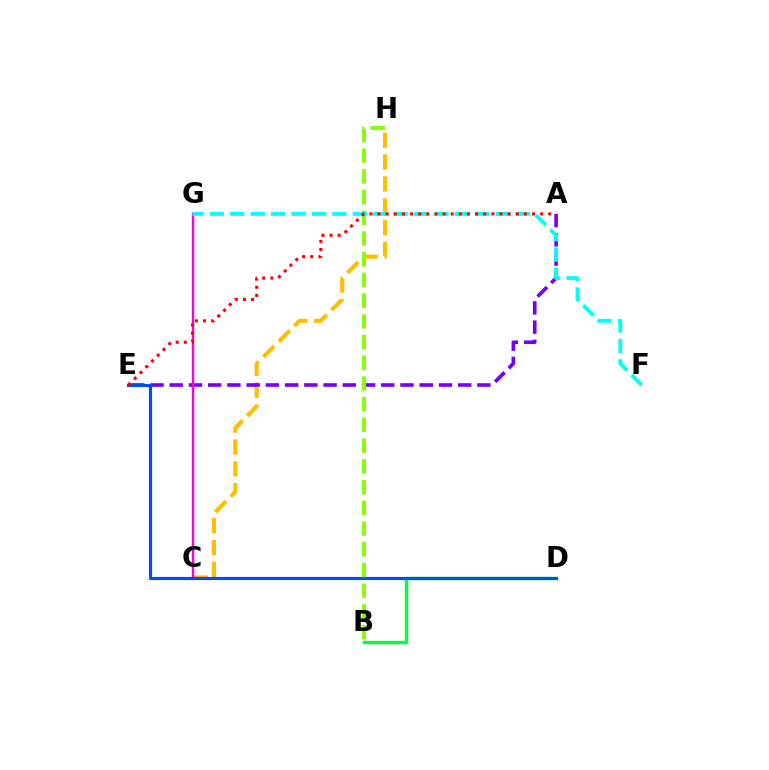{('B', 'D'): [{'color': '#00ff39', 'line_style': 'solid', 'thickness': 2.45}], ('C', 'H'): [{'color': '#ffbd00', 'line_style': 'dashed', 'thickness': 2.97}], ('A', 'E'): [{'color': '#7200ff', 'line_style': 'dashed', 'thickness': 2.61}, {'color': '#ff0000', 'line_style': 'dotted', 'thickness': 2.21}], ('C', 'G'): [{'color': '#ff00cf', 'line_style': 'solid', 'thickness': 1.73}], ('D', 'E'): [{'color': '#004bff', 'line_style': 'solid', 'thickness': 2.25}], ('B', 'H'): [{'color': '#84ff00', 'line_style': 'dashed', 'thickness': 2.81}], ('F', 'G'): [{'color': '#00fff6', 'line_style': 'dashed', 'thickness': 2.77}]}